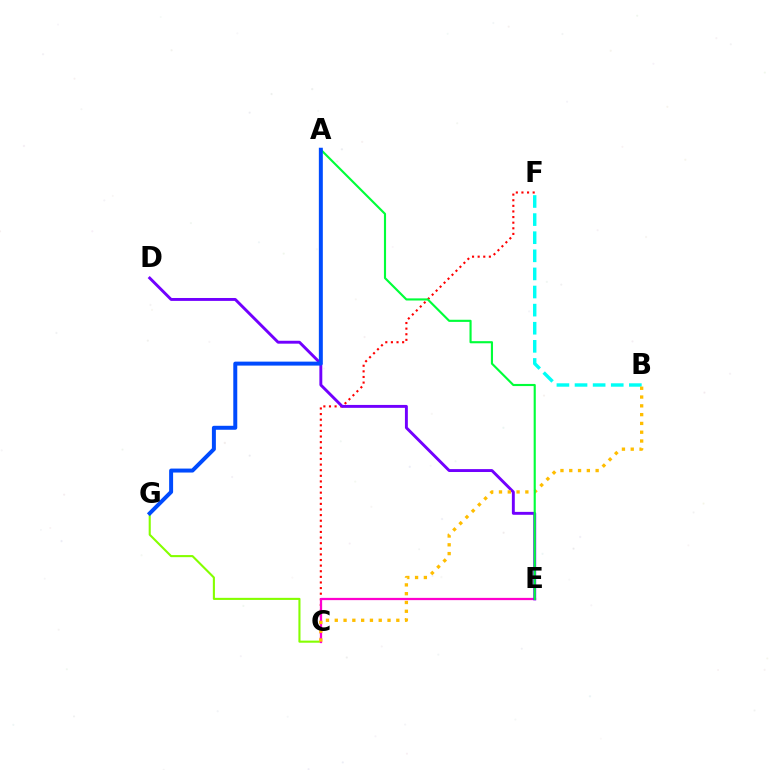{('B', 'F'): [{'color': '#00fff6', 'line_style': 'dashed', 'thickness': 2.46}], ('C', 'G'): [{'color': '#84ff00', 'line_style': 'solid', 'thickness': 1.51}], ('C', 'F'): [{'color': '#ff0000', 'line_style': 'dotted', 'thickness': 1.53}], ('C', 'E'): [{'color': '#ff00cf', 'line_style': 'solid', 'thickness': 1.62}], ('D', 'E'): [{'color': '#7200ff', 'line_style': 'solid', 'thickness': 2.09}], ('B', 'C'): [{'color': '#ffbd00', 'line_style': 'dotted', 'thickness': 2.39}], ('A', 'E'): [{'color': '#00ff39', 'line_style': 'solid', 'thickness': 1.54}], ('A', 'G'): [{'color': '#004bff', 'line_style': 'solid', 'thickness': 2.86}]}